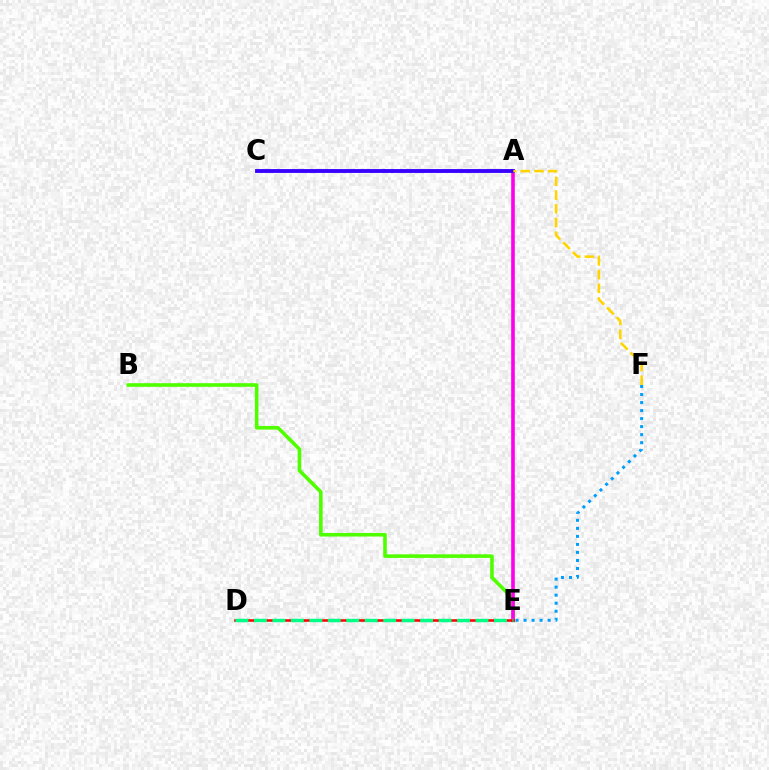{('B', 'E'): [{'color': '#4fff00', 'line_style': 'solid', 'thickness': 2.59}], ('A', 'E'): [{'color': '#ff00ed', 'line_style': 'solid', 'thickness': 2.61}], ('A', 'C'): [{'color': '#3700ff', 'line_style': 'solid', 'thickness': 2.77}], ('D', 'E'): [{'color': '#ff0000', 'line_style': 'solid', 'thickness': 1.85}, {'color': '#00ff86', 'line_style': 'dashed', 'thickness': 2.51}], ('E', 'F'): [{'color': '#009eff', 'line_style': 'dotted', 'thickness': 2.18}], ('A', 'F'): [{'color': '#ffd500', 'line_style': 'dashed', 'thickness': 1.86}]}